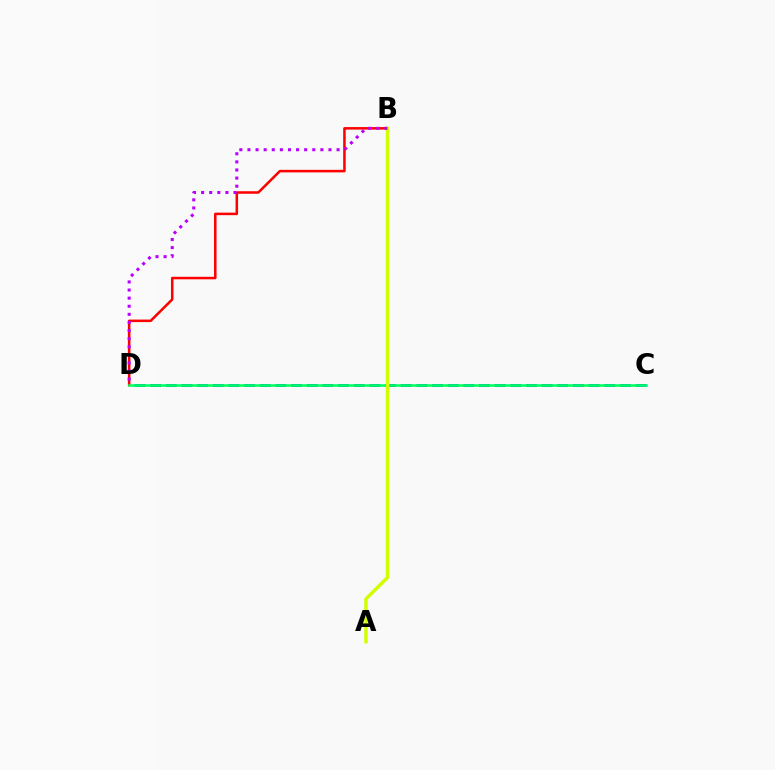{('B', 'D'): [{'color': '#ff0000', 'line_style': 'solid', 'thickness': 1.82}, {'color': '#b900ff', 'line_style': 'dotted', 'thickness': 2.2}], ('C', 'D'): [{'color': '#0074ff', 'line_style': 'dashed', 'thickness': 2.13}, {'color': '#00ff5c', 'line_style': 'solid', 'thickness': 1.82}], ('A', 'B'): [{'color': '#d1ff00', 'line_style': 'solid', 'thickness': 2.49}]}